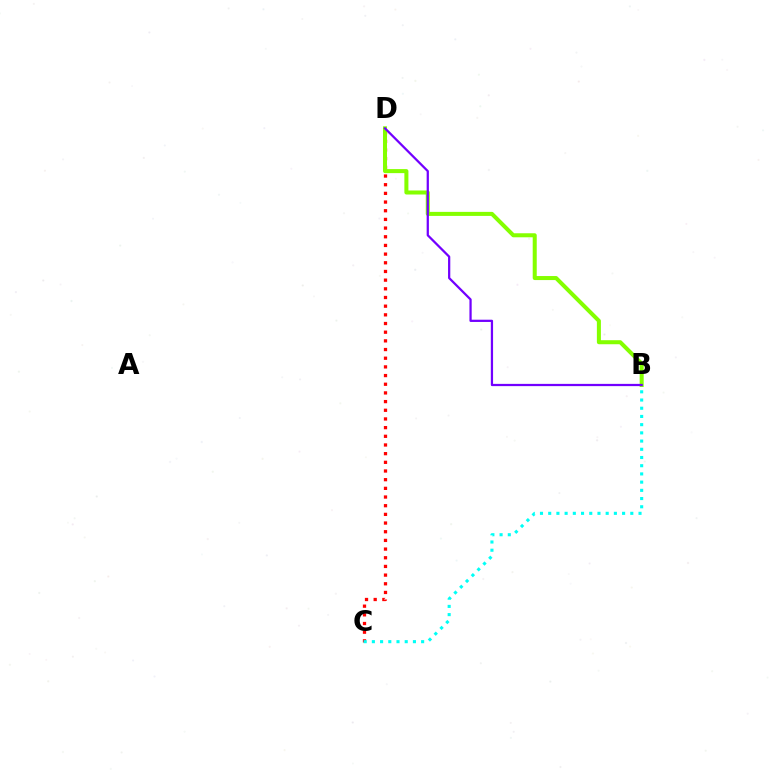{('C', 'D'): [{'color': '#ff0000', 'line_style': 'dotted', 'thickness': 2.36}], ('B', 'D'): [{'color': '#84ff00', 'line_style': 'solid', 'thickness': 2.9}, {'color': '#7200ff', 'line_style': 'solid', 'thickness': 1.62}], ('B', 'C'): [{'color': '#00fff6', 'line_style': 'dotted', 'thickness': 2.23}]}